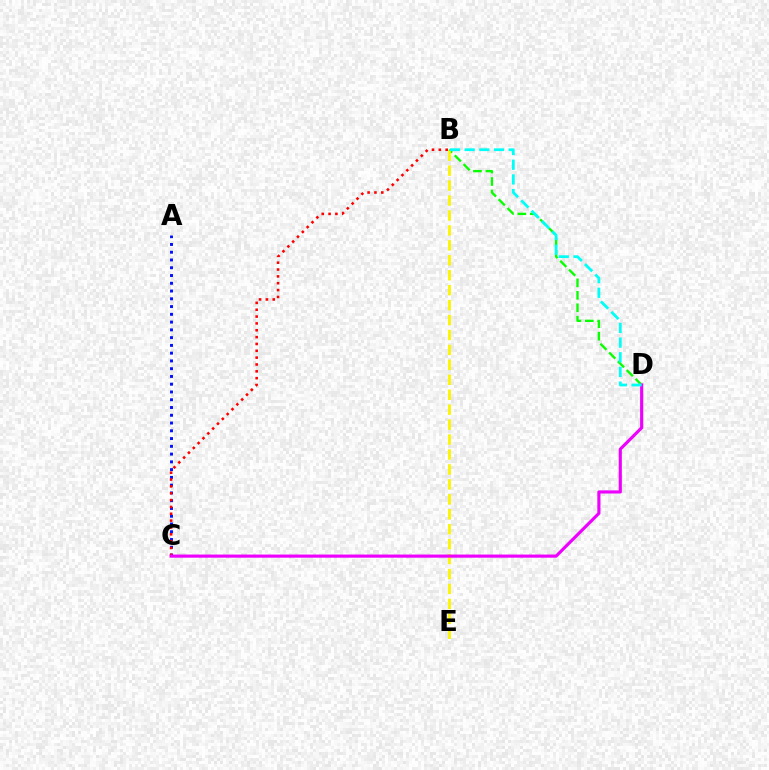{('B', 'D'): [{'color': '#08ff00', 'line_style': 'dashed', 'thickness': 1.69}, {'color': '#00fff6', 'line_style': 'dashed', 'thickness': 1.99}], ('A', 'C'): [{'color': '#0010ff', 'line_style': 'dotted', 'thickness': 2.11}], ('B', 'E'): [{'color': '#fcf500', 'line_style': 'dashed', 'thickness': 2.03}], ('B', 'C'): [{'color': '#ff0000', 'line_style': 'dotted', 'thickness': 1.86}], ('C', 'D'): [{'color': '#ee00ff', 'line_style': 'solid', 'thickness': 2.26}]}